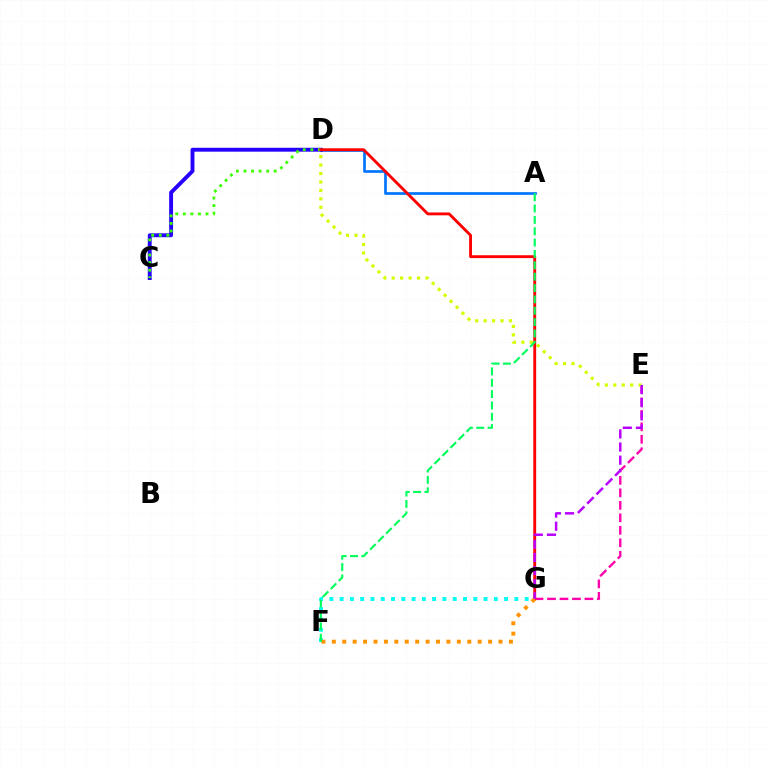{('A', 'D'): [{'color': '#0074ff', 'line_style': 'solid', 'thickness': 1.94}], ('E', 'G'): [{'color': '#ff00ac', 'line_style': 'dashed', 'thickness': 1.7}, {'color': '#b900ff', 'line_style': 'dashed', 'thickness': 1.79}], ('C', 'D'): [{'color': '#2500ff', 'line_style': 'solid', 'thickness': 2.8}, {'color': '#3dff00', 'line_style': 'dotted', 'thickness': 2.06}], ('D', 'E'): [{'color': '#d1ff00', 'line_style': 'dotted', 'thickness': 2.29}], ('F', 'G'): [{'color': '#00fff6', 'line_style': 'dotted', 'thickness': 2.79}, {'color': '#ff9400', 'line_style': 'dotted', 'thickness': 2.83}], ('D', 'G'): [{'color': '#ff0000', 'line_style': 'solid', 'thickness': 2.06}], ('A', 'F'): [{'color': '#00ff5c', 'line_style': 'dashed', 'thickness': 1.54}]}